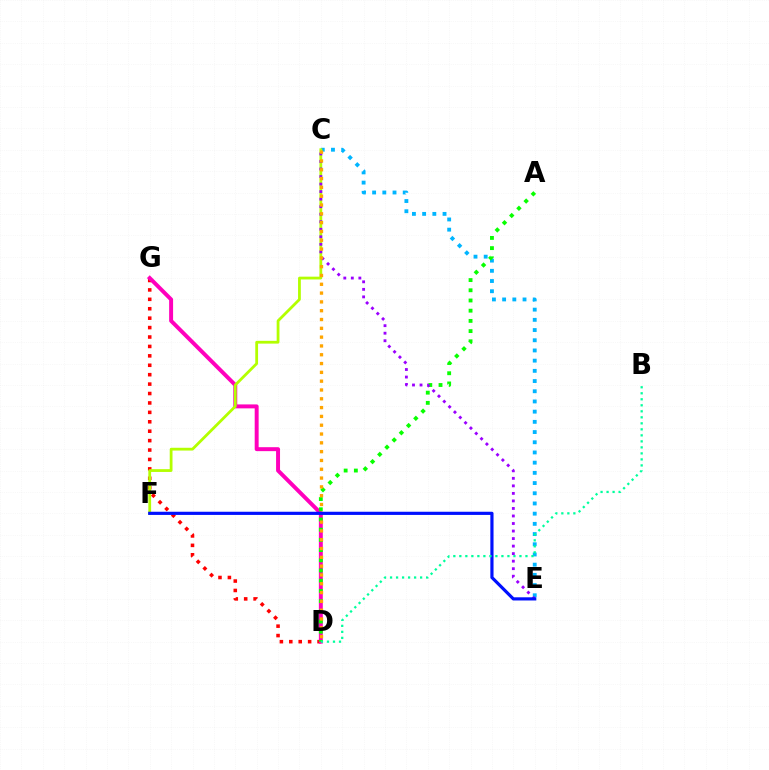{('C', 'E'): [{'color': '#00b5ff', 'line_style': 'dotted', 'thickness': 2.77}, {'color': '#9b00ff', 'line_style': 'dotted', 'thickness': 2.05}], ('D', 'G'): [{'color': '#ff0000', 'line_style': 'dotted', 'thickness': 2.56}, {'color': '#ff00bd', 'line_style': 'solid', 'thickness': 2.85}], ('C', 'F'): [{'color': '#b3ff00', 'line_style': 'solid', 'thickness': 2.0}], ('A', 'D'): [{'color': '#08ff00', 'line_style': 'dotted', 'thickness': 2.77}], ('C', 'D'): [{'color': '#ffa500', 'line_style': 'dotted', 'thickness': 2.39}], ('E', 'F'): [{'color': '#0010ff', 'line_style': 'solid', 'thickness': 2.29}], ('B', 'D'): [{'color': '#00ff9d', 'line_style': 'dotted', 'thickness': 1.63}]}